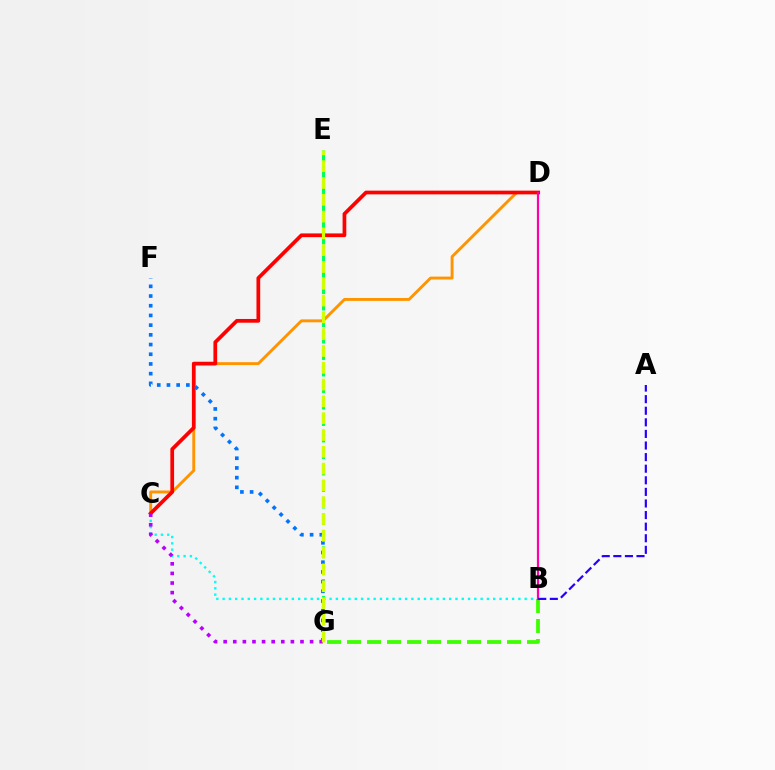{('B', 'C'): [{'color': '#00fff6', 'line_style': 'dotted', 'thickness': 1.71}], ('C', 'D'): [{'color': '#ff9400', 'line_style': 'solid', 'thickness': 2.09}, {'color': '#ff0000', 'line_style': 'solid', 'thickness': 2.69}], ('E', 'G'): [{'color': '#00ff5c', 'line_style': 'dashed', 'thickness': 2.24}, {'color': '#d1ff00', 'line_style': 'dashed', 'thickness': 2.28}], ('B', 'G'): [{'color': '#3dff00', 'line_style': 'dashed', 'thickness': 2.72}], ('C', 'G'): [{'color': '#b900ff', 'line_style': 'dotted', 'thickness': 2.61}], ('B', 'D'): [{'color': '#ff00ac', 'line_style': 'solid', 'thickness': 1.59}], ('F', 'G'): [{'color': '#0074ff', 'line_style': 'dotted', 'thickness': 2.64}], ('A', 'B'): [{'color': '#2500ff', 'line_style': 'dashed', 'thickness': 1.57}]}